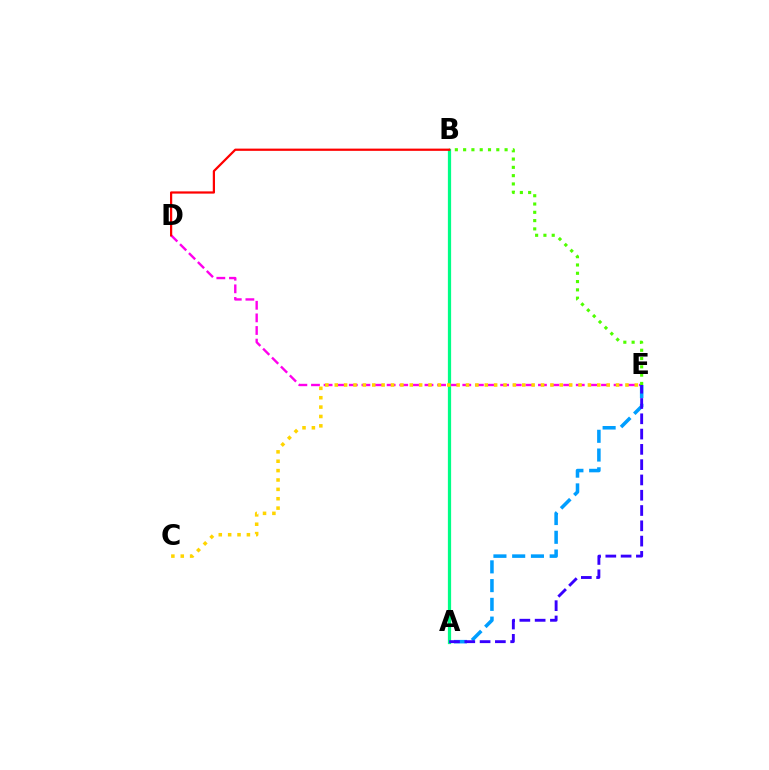{('D', 'E'): [{'color': '#ff00ed', 'line_style': 'dashed', 'thickness': 1.71}], ('A', 'B'): [{'color': '#00ff86', 'line_style': 'solid', 'thickness': 2.33}], ('A', 'E'): [{'color': '#009eff', 'line_style': 'dashed', 'thickness': 2.55}, {'color': '#3700ff', 'line_style': 'dashed', 'thickness': 2.08}], ('B', 'E'): [{'color': '#4fff00', 'line_style': 'dotted', 'thickness': 2.25}], ('C', 'E'): [{'color': '#ffd500', 'line_style': 'dotted', 'thickness': 2.55}], ('B', 'D'): [{'color': '#ff0000', 'line_style': 'solid', 'thickness': 1.61}]}